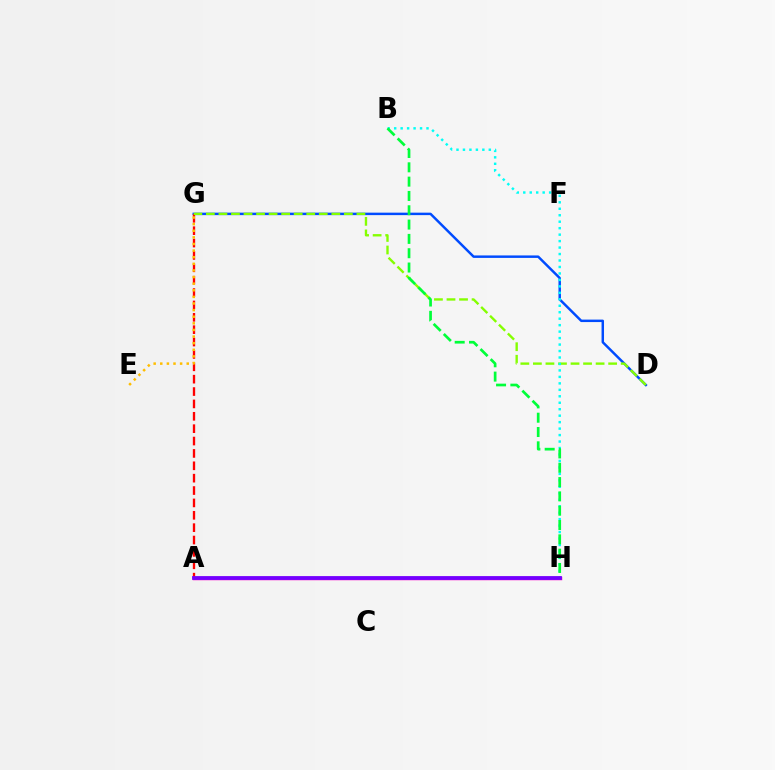{('D', 'G'): [{'color': '#004bff', 'line_style': 'solid', 'thickness': 1.78}, {'color': '#84ff00', 'line_style': 'dashed', 'thickness': 1.7}], ('A', 'G'): [{'color': '#ff0000', 'line_style': 'dashed', 'thickness': 1.68}], ('B', 'H'): [{'color': '#00fff6', 'line_style': 'dotted', 'thickness': 1.76}, {'color': '#00ff39', 'line_style': 'dashed', 'thickness': 1.94}], ('A', 'H'): [{'color': '#ff00cf', 'line_style': 'solid', 'thickness': 2.52}, {'color': '#7200ff', 'line_style': 'solid', 'thickness': 2.71}], ('E', 'G'): [{'color': '#ffbd00', 'line_style': 'dotted', 'thickness': 1.8}]}